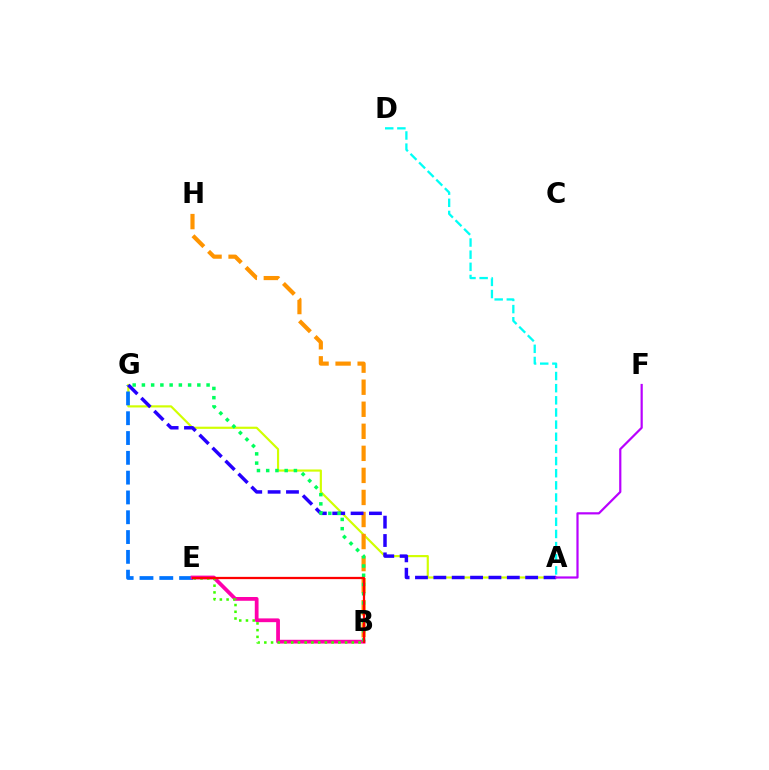{('A', 'G'): [{'color': '#d1ff00', 'line_style': 'solid', 'thickness': 1.56}, {'color': '#2500ff', 'line_style': 'dashed', 'thickness': 2.49}], ('E', 'G'): [{'color': '#0074ff', 'line_style': 'dashed', 'thickness': 2.69}], ('B', 'H'): [{'color': '#ff9400', 'line_style': 'dashed', 'thickness': 3.0}], ('A', 'F'): [{'color': '#b900ff', 'line_style': 'solid', 'thickness': 1.58}], ('A', 'D'): [{'color': '#00fff6', 'line_style': 'dashed', 'thickness': 1.65}], ('B', 'E'): [{'color': '#ff00ac', 'line_style': 'solid', 'thickness': 2.71}, {'color': '#3dff00', 'line_style': 'dotted', 'thickness': 1.83}, {'color': '#ff0000', 'line_style': 'solid', 'thickness': 1.63}], ('B', 'G'): [{'color': '#00ff5c', 'line_style': 'dotted', 'thickness': 2.51}]}